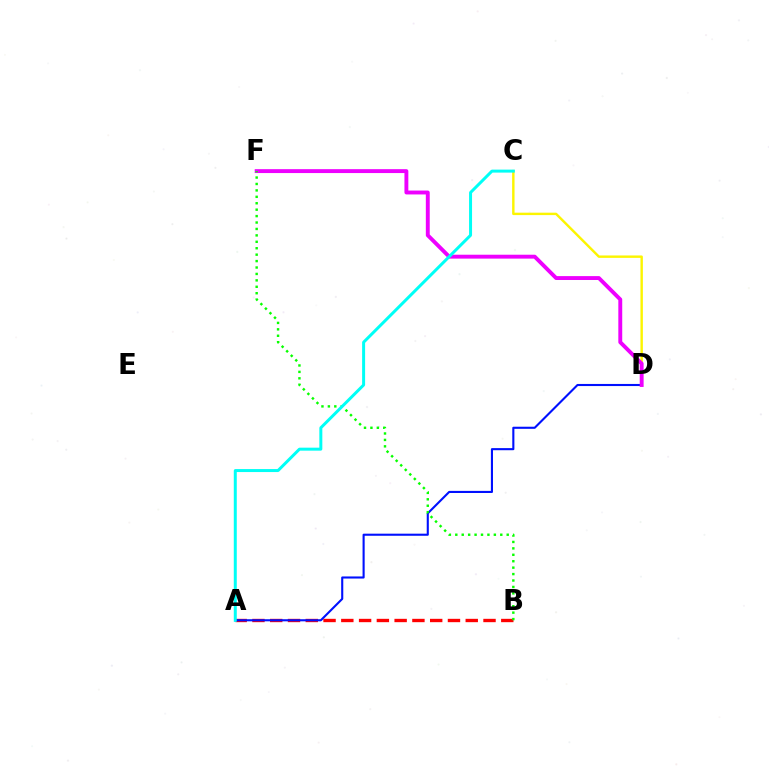{('C', 'D'): [{'color': '#fcf500', 'line_style': 'solid', 'thickness': 1.74}], ('A', 'B'): [{'color': '#ff0000', 'line_style': 'dashed', 'thickness': 2.41}], ('A', 'D'): [{'color': '#0010ff', 'line_style': 'solid', 'thickness': 1.52}], ('D', 'F'): [{'color': '#ee00ff', 'line_style': 'solid', 'thickness': 2.81}], ('B', 'F'): [{'color': '#08ff00', 'line_style': 'dotted', 'thickness': 1.75}], ('A', 'C'): [{'color': '#00fff6', 'line_style': 'solid', 'thickness': 2.15}]}